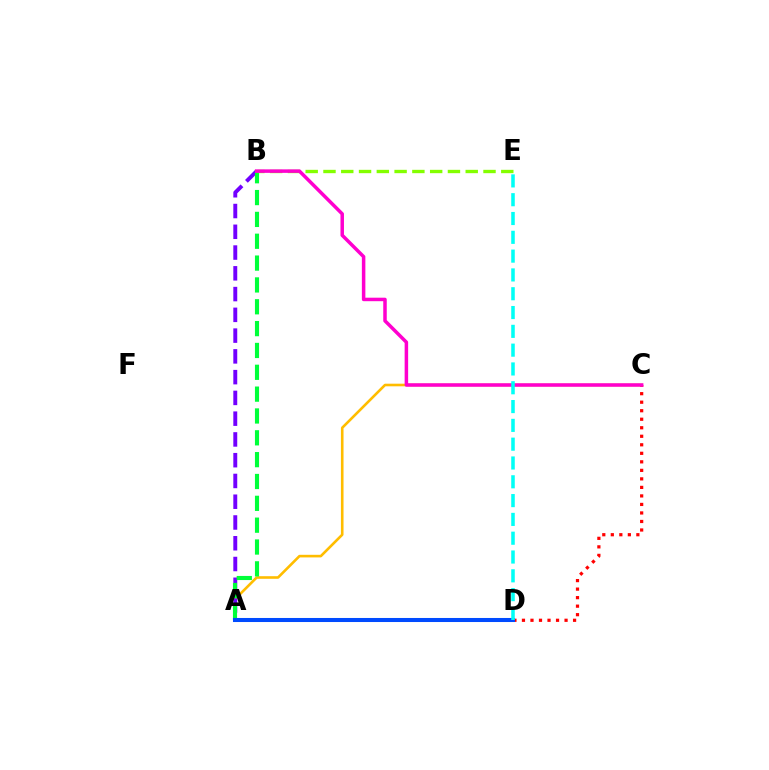{('A', 'C'): [{'color': '#ffbd00', 'line_style': 'solid', 'thickness': 1.88}], ('A', 'B'): [{'color': '#7200ff', 'line_style': 'dashed', 'thickness': 2.82}, {'color': '#00ff39', 'line_style': 'dashed', 'thickness': 2.97}], ('C', 'D'): [{'color': '#ff0000', 'line_style': 'dotted', 'thickness': 2.31}], ('A', 'D'): [{'color': '#004bff', 'line_style': 'solid', 'thickness': 2.92}], ('B', 'E'): [{'color': '#84ff00', 'line_style': 'dashed', 'thickness': 2.42}], ('B', 'C'): [{'color': '#ff00cf', 'line_style': 'solid', 'thickness': 2.52}], ('D', 'E'): [{'color': '#00fff6', 'line_style': 'dashed', 'thickness': 2.55}]}